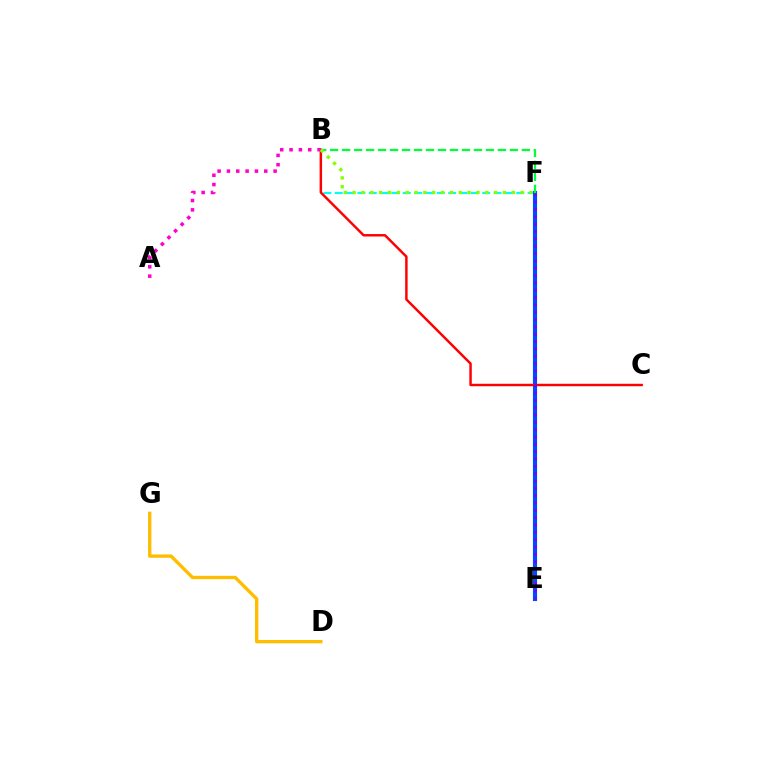{('B', 'F'): [{'color': '#00fff6', 'line_style': 'dashed', 'thickness': 1.54}, {'color': '#00ff39', 'line_style': 'dashed', 'thickness': 1.63}, {'color': '#84ff00', 'line_style': 'dotted', 'thickness': 2.4}], ('D', 'G'): [{'color': '#ffbd00', 'line_style': 'solid', 'thickness': 2.4}], ('E', 'F'): [{'color': '#004bff', 'line_style': 'solid', 'thickness': 2.98}, {'color': '#7200ff', 'line_style': 'dotted', 'thickness': 1.99}], ('B', 'C'): [{'color': '#ff0000', 'line_style': 'solid', 'thickness': 1.77}], ('A', 'B'): [{'color': '#ff00cf', 'line_style': 'dotted', 'thickness': 2.54}]}